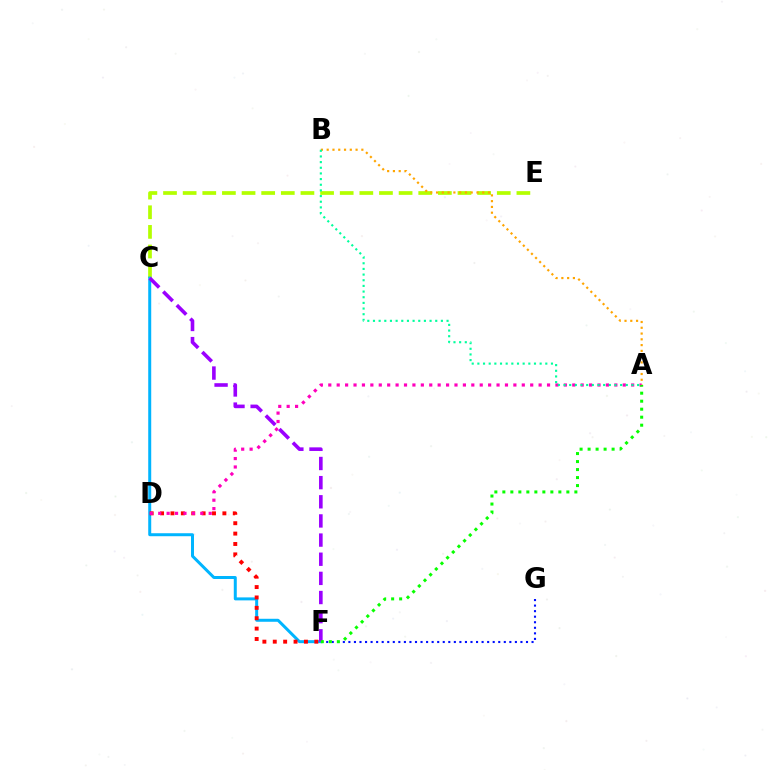{('C', 'E'): [{'color': '#b3ff00', 'line_style': 'dashed', 'thickness': 2.67}], ('C', 'F'): [{'color': '#00b5ff', 'line_style': 'solid', 'thickness': 2.15}, {'color': '#9b00ff', 'line_style': 'dashed', 'thickness': 2.6}], ('A', 'B'): [{'color': '#ffa500', 'line_style': 'dotted', 'thickness': 1.57}, {'color': '#00ff9d', 'line_style': 'dotted', 'thickness': 1.54}], ('D', 'F'): [{'color': '#ff0000', 'line_style': 'dotted', 'thickness': 2.82}], ('A', 'D'): [{'color': '#ff00bd', 'line_style': 'dotted', 'thickness': 2.29}], ('F', 'G'): [{'color': '#0010ff', 'line_style': 'dotted', 'thickness': 1.51}], ('A', 'F'): [{'color': '#08ff00', 'line_style': 'dotted', 'thickness': 2.17}]}